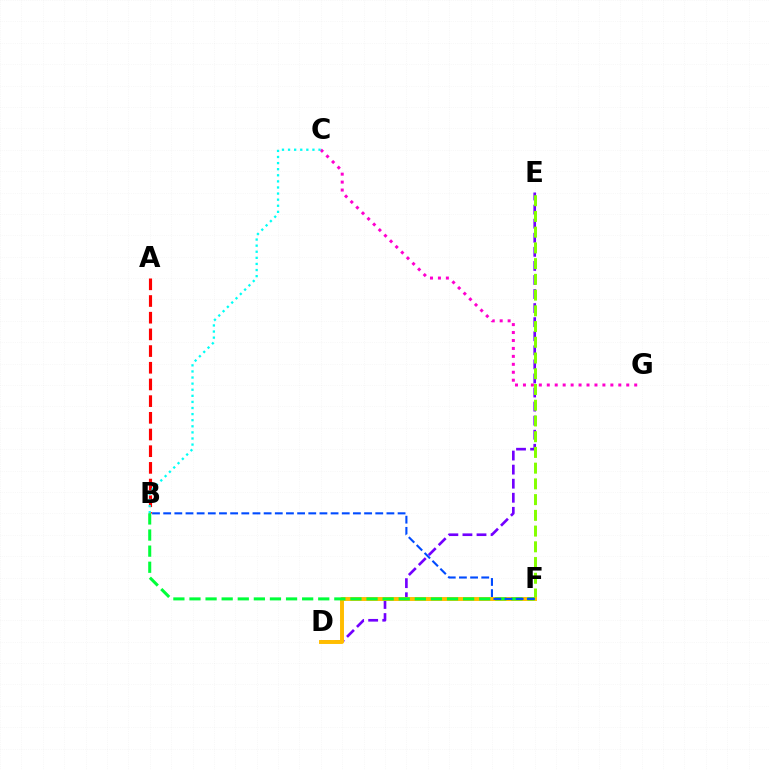{('D', 'E'): [{'color': '#7200ff', 'line_style': 'dashed', 'thickness': 1.91}], ('E', 'F'): [{'color': '#84ff00', 'line_style': 'dashed', 'thickness': 2.14}], ('A', 'B'): [{'color': '#ff0000', 'line_style': 'dashed', 'thickness': 2.27}], ('D', 'F'): [{'color': '#ffbd00', 'line_style': 'solid', 'thickness': 2.84}], ('C', 'G'): [{'color': '#ff00cf', 'line_style': 'dotted', 'thickness': 2.16}], ('B', 'C'): [{'color': '#00fff6', 'line_style': 'dotted', 'thickness': 1.66}], ('B', 'F'): [{'color': '#00ff39', 'line_style': 'dashed', 'thickness': 2.19}, {'color': '#004bff', 'line_style': 'dashed', 'thickness': 1.52}]}